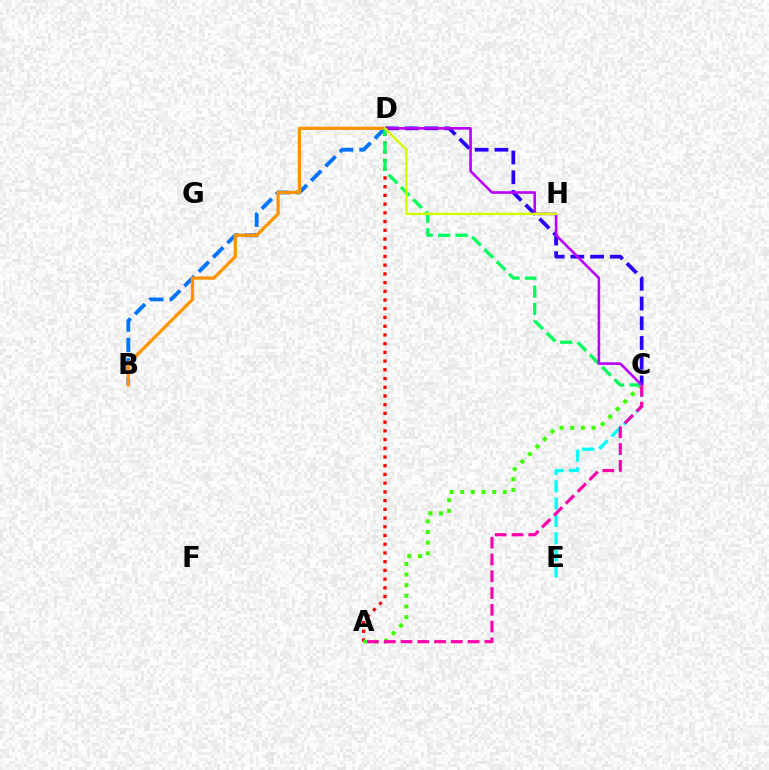{('A', 'D'): [{'color': '#ff0000', 'line_style': 'dotted', 'thickness': 2.37}], ('B', 'D'): [{'color': '#0074ff', 'line_style': 'dashed', 'thickness': 2.76}, {'color': '#ff9400', 'line_style': 'solid', 'thickness': 2.35}], ('C', 'D'): [{'color': '#2500ff', 'line_style': 'dashed', 'thickness': 2.68}, {'color': '#00ff5c', 'line_style': 'dashed', 'thickness': 2.36}, {'color': '#b900ff', 'line_style': 'solid', 'thickness': 1.88}], ('C', 'E'): [{'color': '#00fff6', 'line_style': 'dashed', 'thickness': 2.35}], ('A', 'C'): [{'color': '#3dff00', 'line_style': 'dotted', 'thickness': 2.89}, {'color': '#ff00ac', 'line_style': 'dashed', 'thickness': 2.28}], ('D', 'H'): [{'color': '#d1ff00', 'line_style': 'solid', 'thickness': 1.69}]}